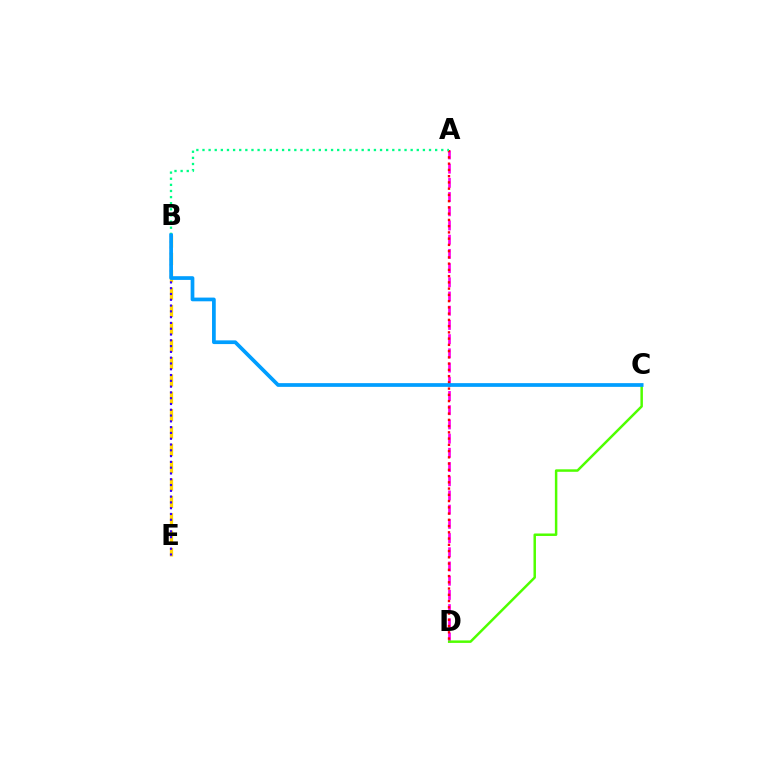{('B', 'E'): [{'color': '#ffd500', 'line_style': 'dashed', 'thickness': 2.36}, {'color': '#3700ff', 'line_style': 'dotted', 'thickness': 1.57}], ('A', 'D'): [{'color': '#ff00ed', 'line_style': 'dashed', 'thickness': 1.93}, {'color': '#ff0000', 'line_style': 'dotted', 'thickness': 1.7}], ('C', 'D'): [{'color': '#4fff00', 'line_style': 'solid', 'thickness': 1.79}], ('A', 'B'): [{'color': '#00ff86', 'line_style': 'dotted', 'thickness': 1.66}], ('B', 'C'): [{'color': '#009eff', 'line_style': 'solid', 'thickness': 2.68}]}